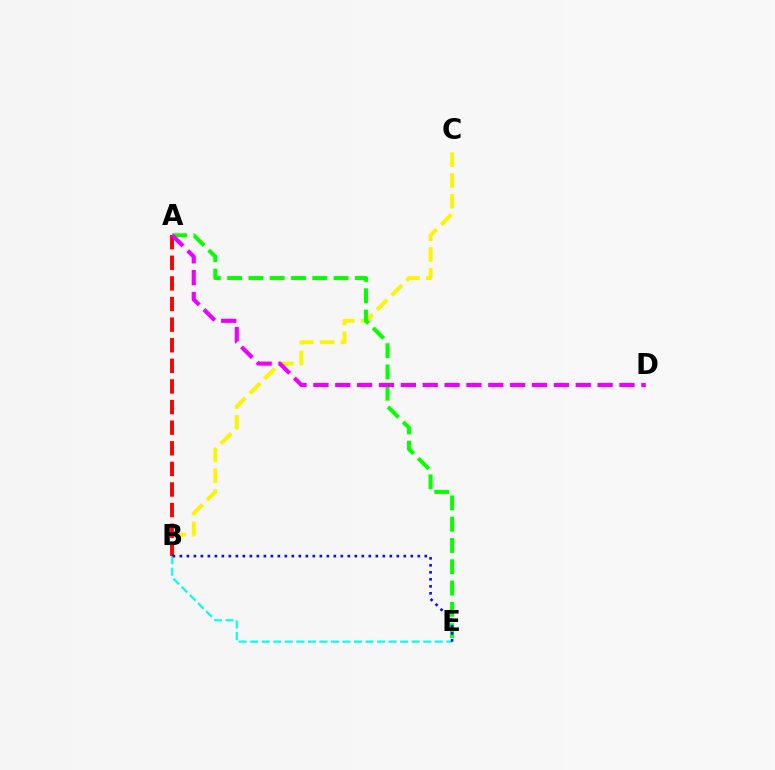{('B', 'C'): [{'color': '#fcf500', 'line_style': 'dashed', 'thickness': 2.82}], ('A', 'B'): [{'color': '#ff0000', 'line_style': 'dashed', 'thickness': 2.8}], ('A', 'E'): [{'color': '#08ff00', 'line_style': 'dashed', 'thickness': 2.89}], ('B', 'E'): [{'color': '#00fff6', 'line_style': 'dashed', 'thickness': 1.57}, {'color': '#0010ff', 'line_style': 'dotted', 'thickness': 1.9}], ('A', 'D'): [{'color': '#ee00ff', 'line_style': 'dashed', 'thickness': 2.97}]}